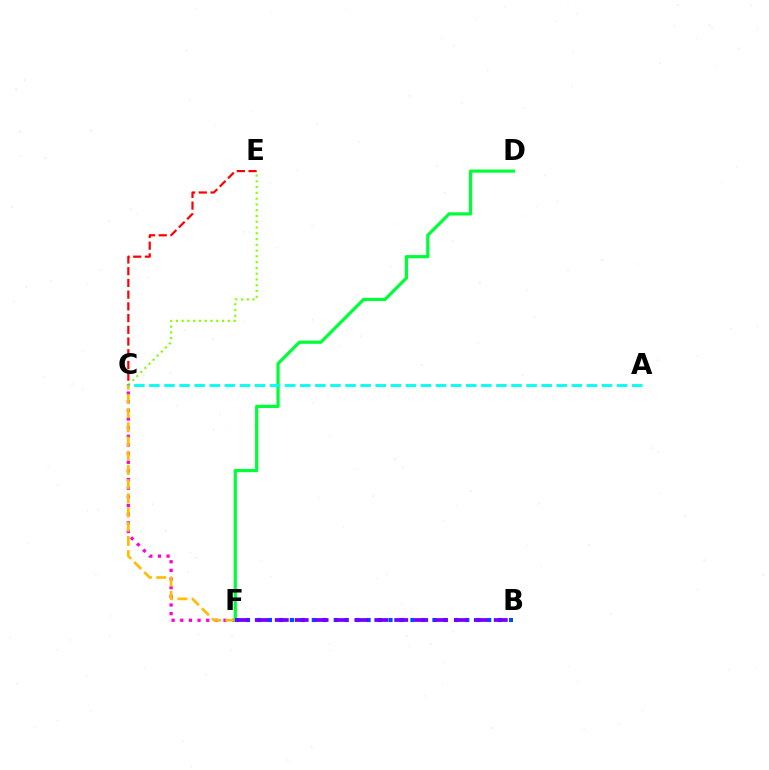{('C', 'E'): [{'color': '#84ff00', 'line_style': 'dotted', 'thickness': 1.57}, {'color': '#ff0000', 'line_style': 'dashed', 'thickness': 1.59}], ('C', 'F'): [{'color': '#ff00cf', 'line_style': 'dotted', 'thickness': 2.35}, {'color': '#ffbd00', 'line_style': 'dashed', 'thickness': 1.93}], ('B', 'F'): [{'color': '#004bff', 'line_style': 'dotted', 'thickness': 2.98}, {'color': '#7200ff', 'line_style': 'dashed', 'thickness': 2.7}], ('D', 'F'): [{'color': '#00ff39', 'line_style': 'solid', 'thickness': 2.32}], ('A', 'C'): [{'color': '#00fff6', 'line_style': 'dashed', 'thickness': 2.05}]}